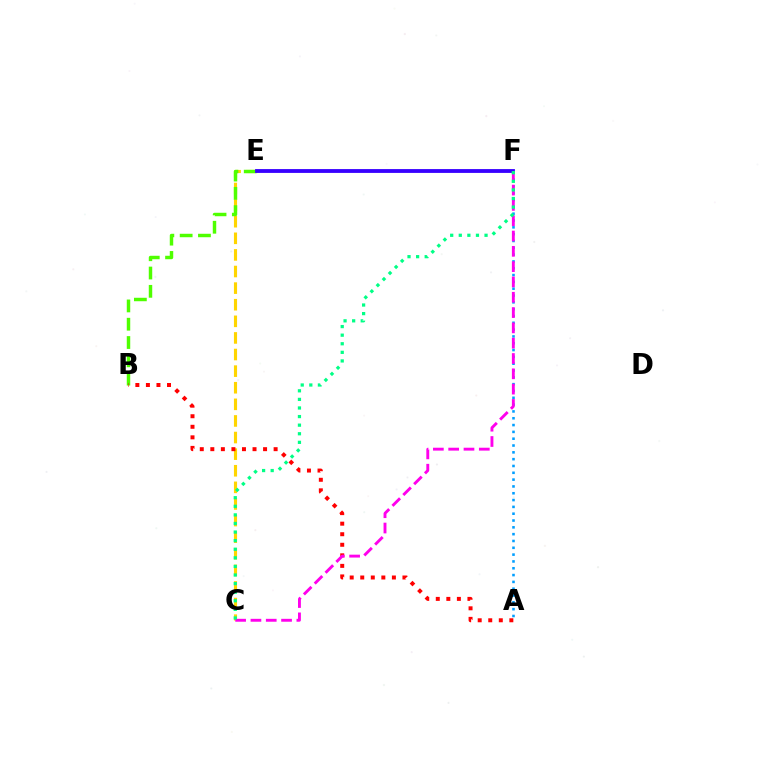{('C', 'E'): [{'color': '#ffd500', 'line_style': 'dashed', 'thickness': 2.26}], ('A', 'F'): [{'color': '#009eff', 'line_style': 'dotted', 'thickness': 1.85}], ('B', 'E'): [{'color': '#4fff00', 'line_style': 'dashed', 'thickness': 2.49}], ('A', 'B'): [{'color': '#ff0000', 'line_style': 'dotted', 'thickness': 2.87}], ('E', 'F'): [{'color': '#3700ff', 'line_style': 'solid', 'thickness': 2.76}], ('C', 'F'): [{'color': '#ff00ed', 'line_style': 'dashed', 'thickness': 2.08}, {'color': '#00ff86', 'line_style': 'dotted', 'thickness': 2.33}]}